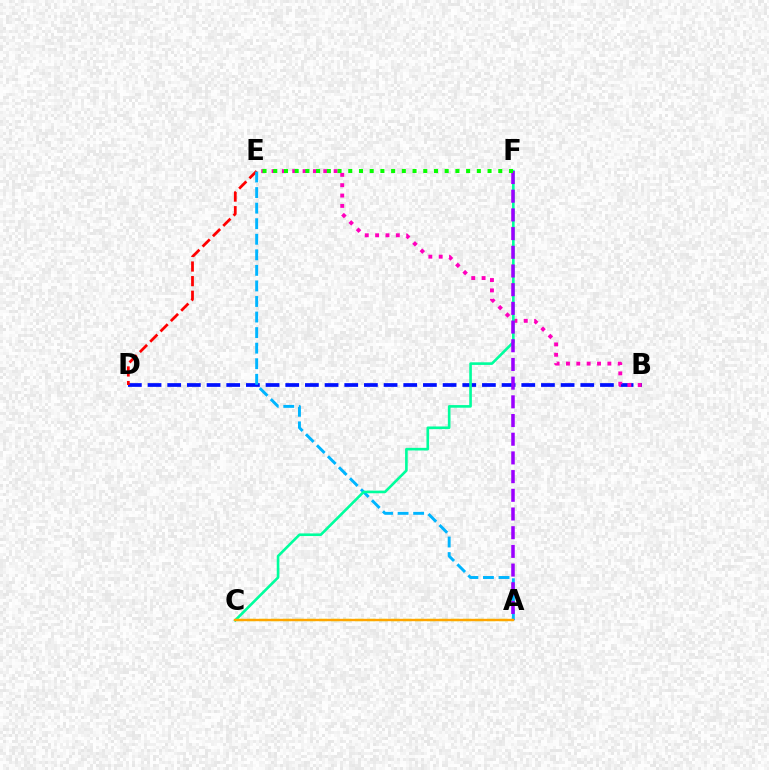{('B', 'D'): [{'color': '#0010ff', 'line_style': 'dashed', 'thickness': 2.67}], ('D', 'E'): [{'color': '#ff0000', 'line_style': 'dashed', 'thickness': 1.98}], ('B', 'E'): [{'color': '#ff00bd', 'line_style': 'dotted', 'thickness': 2.81}], ('A', 'E'): [{'color': '#00b5ff', 'line_style': 'dashed', 'thickness': 2.11}], ('C', 'F'): [{'color': '#00ff9d', 'line_style': 'solid', 'thickness': 1.89}], ('A', 'C'): [{'color': '#b3ff00', 'line_style': 'dashed', 'thickness': 1.63}, {'color': '#ffa500', 'line_style': 'solid', 'thickness': 1.71}], ('A', 'F'): [{'color': '#9b00ff', 'line_style': 'dashed', 'thickness': 2.54}], ('E', 'F'): [{'color': '#08ff00', 'line_style': 'dotted', 'thickness': 2.91}]}